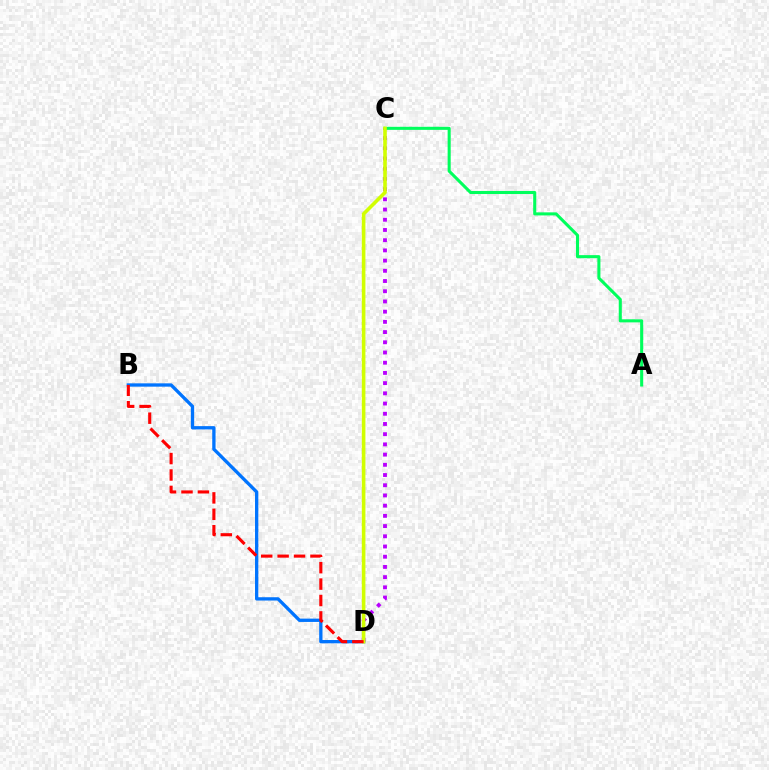{('B', 'D'): [{'color': '#0074ff', 'line_style': 'solid', 'thickness': 2.38}, {'color': '#ff0000', 'line_style': 'dashed', 'thickness': 2.23}], ('C', 'D'): [{'color': '#b900ff', 'line_style': 'dotted', 'thickness': 2.77}, {'color': '#d1ff00', 'line_style': 'solid', 'thickness': 2.59}], ('A', 'C'): [{'color': '#00ff5c', 'line_style': 'solid', 'thickness': 2.21}]}